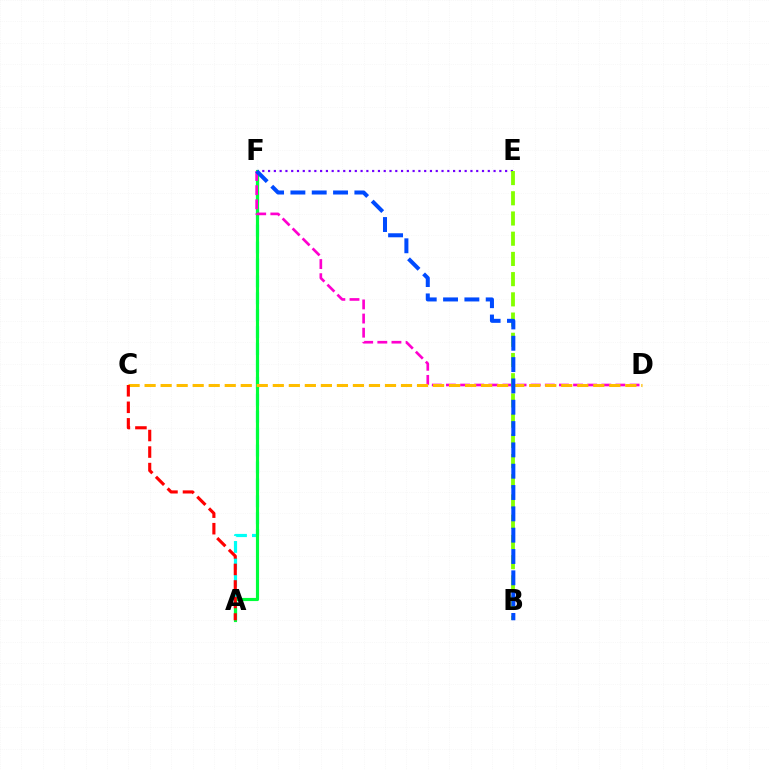{('A', 'F'): [{'color': '#00fff6', 'line_style': 'dashed', 'thickness': 2.3}, {'color': '#00ff39', 'line_style': 'solid', 'thickness': 2.27}], ('E', 'F'): [{'color': '#7200ff', 'line_style': 'dotted', 'thickness': 1.57}], ('D', 'F'): [{'color': '#ff00cf', 'line_style': 'dashed', 'thickness': 1.92}], ('B', 'E'): [{'color': '#84ff00', 'line_style': 'dashed', 'thickness': 2.75}], ('C', 'D'): [{'color': '#ffbd00', 'line_style': 'dashed', 'thickness': 2.18}], ('A', 'C'): [{'color': '#ff0000', 'line_style': 'dashed', 'thickness': 2.25}], ('B', 'F'): [{'color': '#004bff', 'line_style': 'dashed', 'thickness': 2.9}]}